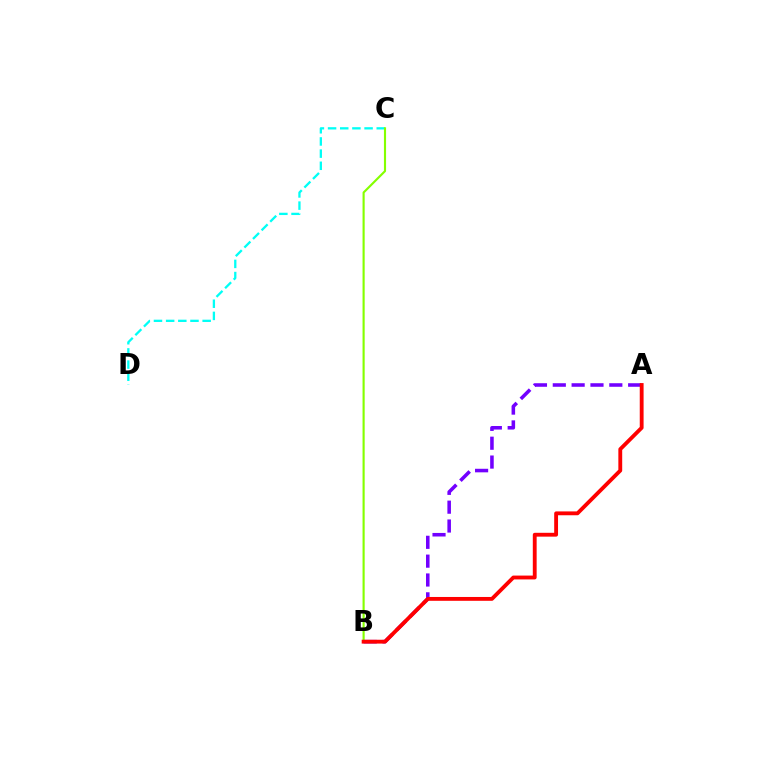{('A', 'B'): [{'color': '#7200ff', 'line_style': 'dashed', 'thickness': 2.56}, {'color': '#ff0000', 'line_style': 'solid', 'thickness': 2.77}], ('C', 'D'): [{'color': '#00fff6', 'line_style': 'dashed', 'thickness': 1.65}], ('B', 'C'): [{'color': '#84ff00', 'line_style': 'solid', 'thickness': 1.54}]}